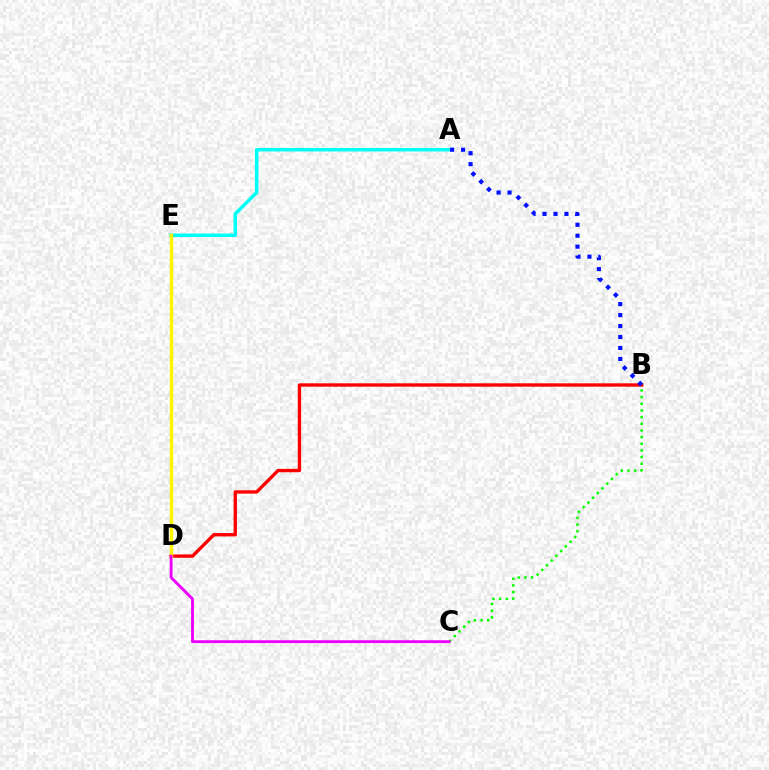{('B', 'C'): [{'color': '#08ff00', 'line_style': 'dotted', 'thickness': 1.81}], ('A', 'E'): [{'color': '#00fff6', 'line_style': 'solid', 'thickness': 2.51}], ('B', 'D'): [{'color': '#ff0000', 'line_style': 'solid', 'thickness': 2.41}], ('D', 'E'): [{'color': '#fcf500', 'line_style': 'solid', 'thickness': 2.51}], ('A', 'B'): [{'color': '#0010ff', 'line_style': 'dotted', 'thickness': 2.98}], ('C', 'D'): [{'color': '#ee00ff', 'line_style': 'solid', 'thickness': 2.06}]}